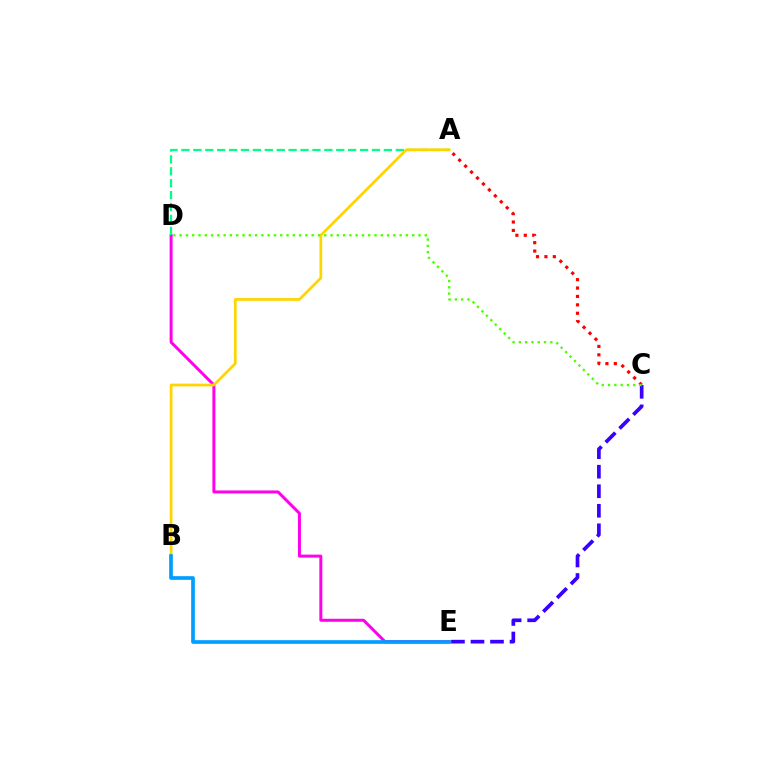{('D', 'E'): [{'color': '#ff00ed', 'line_style': 'solid', 'thickness': 2.15}], ('A', 'D'): [{'color': '#00ff86', 'line_style': 'dashed', 'thickness': 1.62}], ('C', 'E'): [{'color': '#3700ff', 'line_style': 'dashed', 'thickness': 2.65}], ('A', 'B'): [{'color': '#ffd500', 'line_style': 'solid', 'thickness': 1.98}], ('A', 'C'): [{'color': '#ff0000', 'line_style': 'dotted', 'thickness': 2.28}], ('B', 'E'): [{'color': '#009eff', 'line_style': 'solid', 'thickness': 2.65}], ('C', 'D'): [{'color': '#4fff00', 'line_style': 'dotted', 'thickness': 1.71}]}